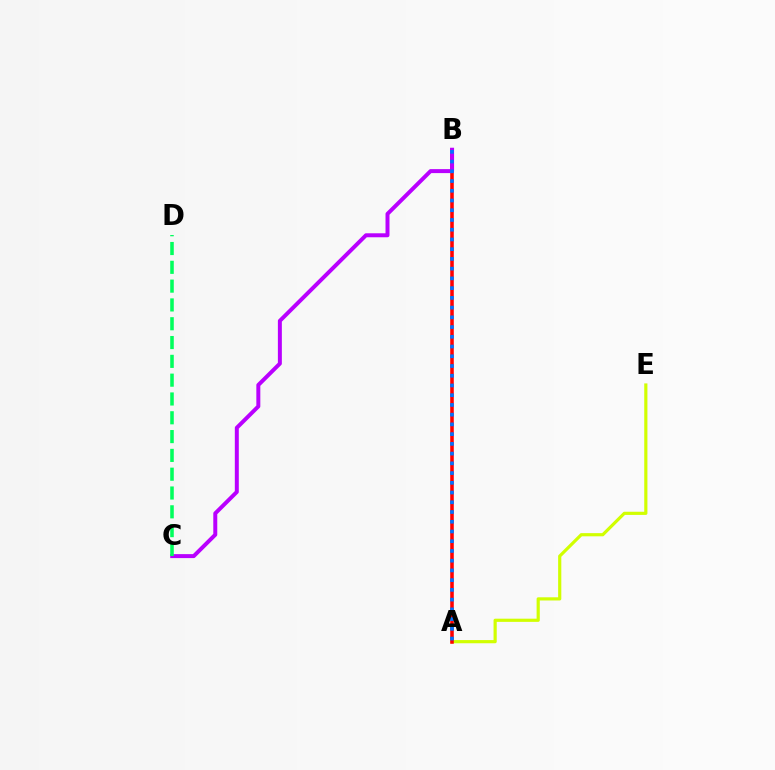{('A', 'E'): [{'color': '#d1ff00', 'line_style': 'solid', 'thickness': 2.29}], ('A', 'B'): [{'color': '#ff0000', 'line_style': 'solid', 'thickness': 2.56}, {'color': '#0074ff', 'line_style': 'dotted', 'thickness': 2.64}], ('B', 'C'): [{'color': '#b900ff', 'line_style': 'solid', 'thickness': 2.86}], ('C', 'D'): [{'color': '#00ff5c', 'line_style': 'dashed', 'thickness': 2.56}]}